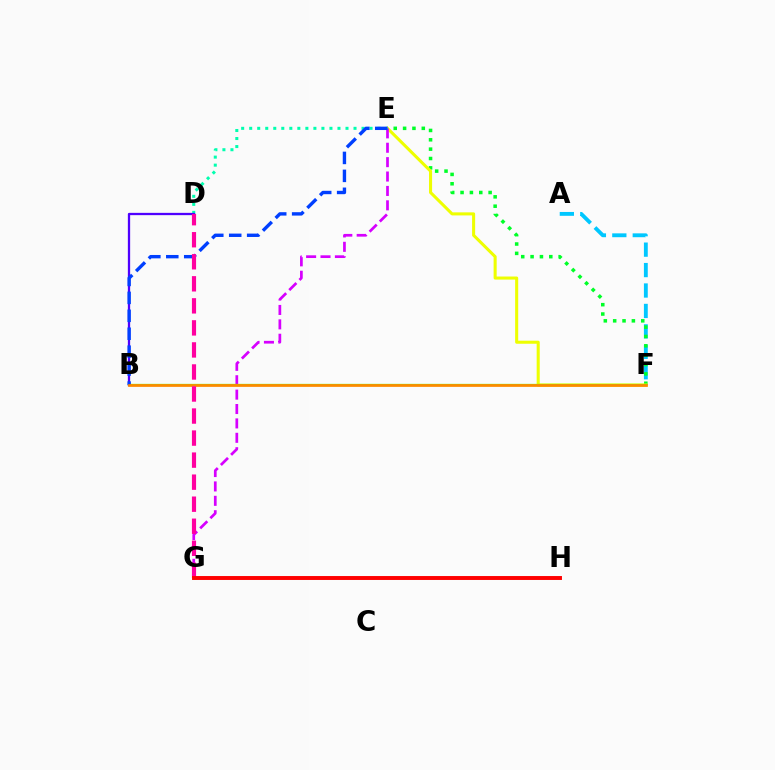{('A', 'F'): [{'color': '#00c7ff', 'line_style': 'dashed', 'thickness': 2.78}], ('E', 'F'): [{'color': '#00ff27', 'line_style': 'dotted', 'thickness': 2.54}, {'color': '#eeff00', 'line_style': 'solid', 'thickness': 2.2}], ('E', 'G'): [{'color': '#d600ff', 'line_style': 'dashed', 'thickness': 1.96}], ('D', 'E'): [{'color': '#00ffaf', 'line_style': 'dotted', 'thickness': 2.18}], ('B', 'F'): [{'color': '#66ff00', 'line_style': 'solid', 'thickness': 1.64}, {'color': '#ff8800', 'line_style': 'solid', 'thickness': 1.94}], ('B', 'D'): [{'color': '#4f00ff', 'line_style': 'solid', 'thickness': 1.65}], ('B', 'E'): [{'color': '#003fff', 'line_style': 'dashed', 'thickness': 2.44}], ('D', 'G'): [{'color': '#ff00a0', 'line_style': 'dashed', 'thickness': 2.99}], ('G', 'H'): [{'color': '#ff0000', 'line_style': 'solid', 'thickness': 2.82}]}